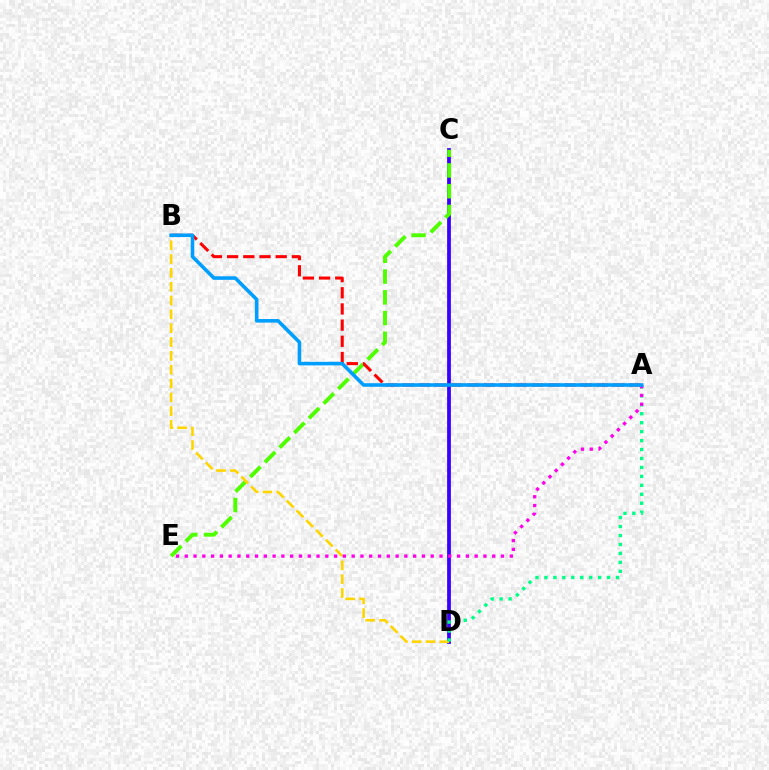{('C', 'D'): [{'color': '#3700ff', 'line_style': 'solid', 'thickness': 2.7}], ('C', 'E'): [{'color': '#4fff00', 'line_style': 'dashed', 'thickness': 2.82}], ('A', 'B'): [{'color': '#ff0000', 'line_style': 'dashed', 'thickness': 2.2}, {'color': '#009eff', 'line_style': 'solid', 'thickness': 2.57}], ('B', 'D'): [{'color': '#ffd500', 'line_style': 'dashed', 'thickness': 1.88}], ('A', 'D'): [{'color': '#00ff86', 'line_style': 'dotted', 'thickness': 2.43}], ('A', 'E'): [{'color': '#ff00ed', 'line_style': 'dotted', 'thickness': 2.39}]}